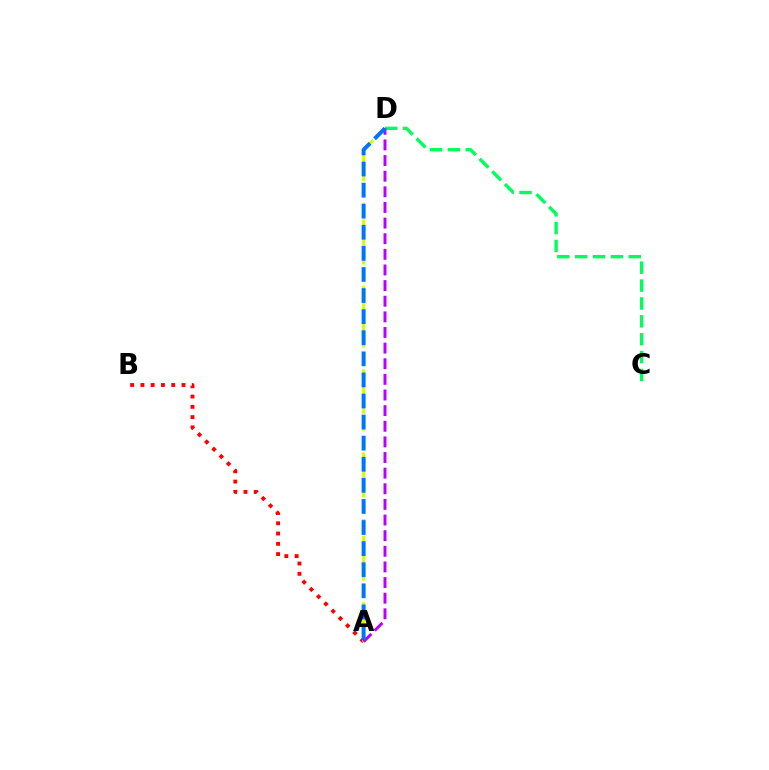{('A', 'B'): [{'color': '#ff0000', 'line_style': 'dotted', 'thickness': 2.79}], ('C', 'D'): [{'color': '#00ff5c', 'line_style': 'dashed', 'thickness': 2.43}], ('A', 'D'): [{'color': '#d1ff00', 'line_style': 'dashed', 'thickness': 2.26}, {'color': '#b900ff', 'line_style': 'dashed', 'thickness': 2.12}, {'color': '#0074ff', 'line_style': 'dashed', 'thickness': 2.86}]}